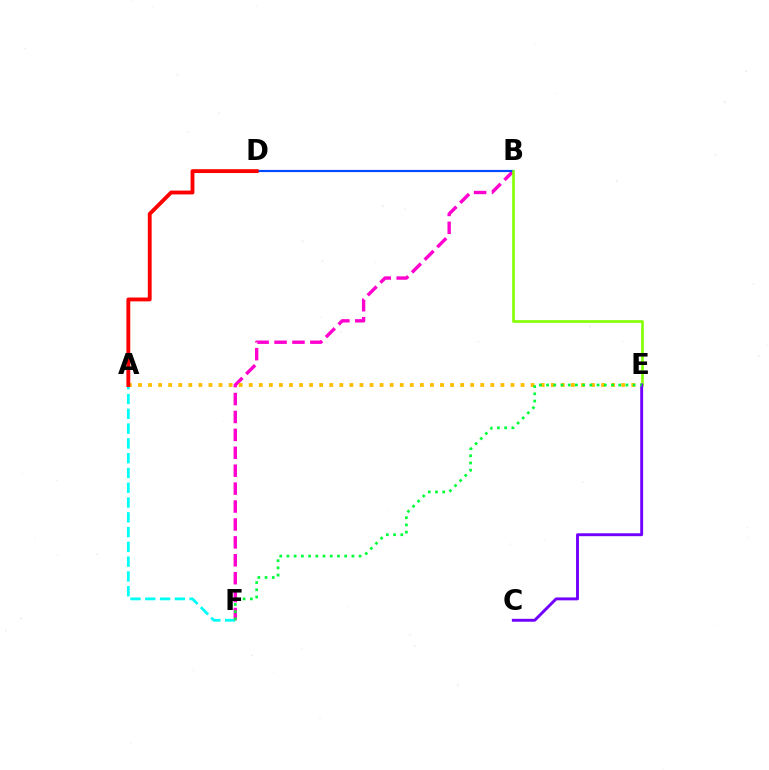{('B', 'F'): [{'color': '#ff00cf', 'line_style': 'dashed', 'thickness': 2.43}], ('A', 'F'): [{'color': '#00fff6', 'line_style': 'dashed', 'thickness': 2.01}], ('A', 'E'): [{'color': '#ffbd00', 'line_style': 'dotted', 'thickness': 2.74}], ('B', 'D'): [{'color': '#004bff', 'line_style': 'solid', 'thickness': 1.58}], ('B', 'E'): [{'color': '#84ff00', 'line_style': 'solid', 'thickness': 1.89}], ('C', 'E'): [{'color': '#7200ff', 'line_style': 'solid', 'thickness': 2.09}], ('E', 'F'): [{'color': '#00ff39', 'line_style': 'dotted', 'thickness': 1.96}], ('A', 'D'): [{'color': '#ff0000', 'line_style': 'solid', 'thickness': 2.77}]}